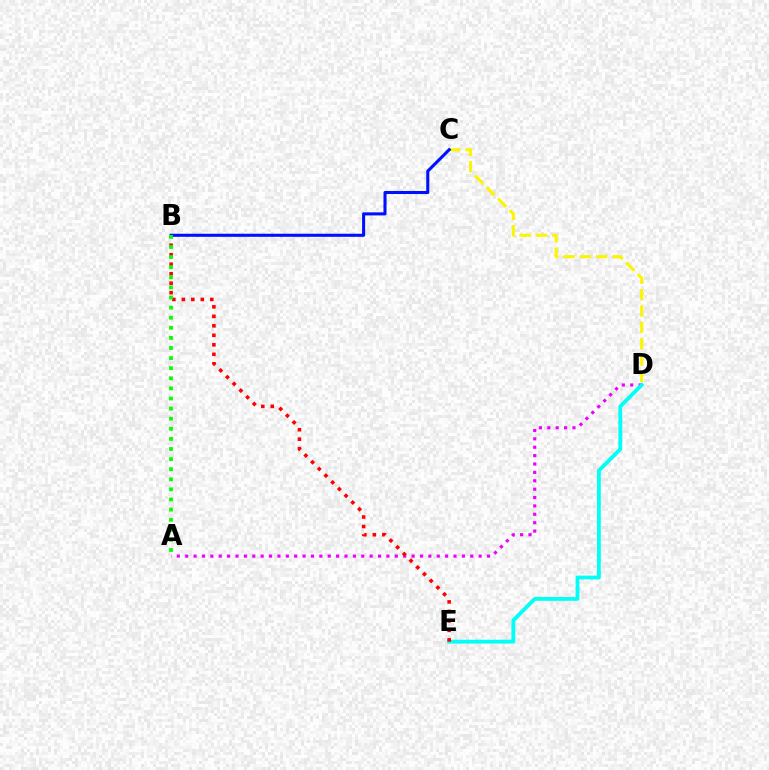{('A', 'D'): [{'color': '#ee00ff', 'line_style': 'dotted', 'thickness': 2.28}], ('C', 'D'): [{'color': '#fcf500', 'line_style': 'dashed', 'thickness': 2.22}], ('D', 'E'): [{'color': '#00fff6', 'line_style': 'solid', 'thickness': 2.76}], ('B', 'E'): [{'color': '#ff0000', 'line_style': 'dotted', 'thickness': 2.58}], ('B', 'C'): [{'color': '#0010ff', 'line_style': 'solid', 'thickness': 2.21}], ('A', 'B'): [{'color': '#08ff00', 'line_style': 'dotted', 'thickness': 2.74}]}